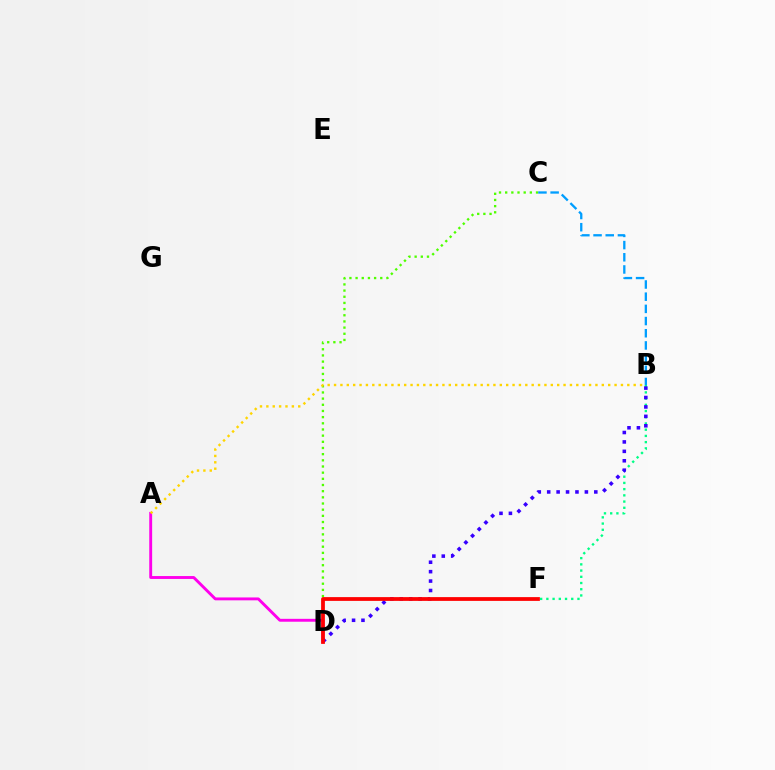{('A', 'D'): [{'color': '#ff00ed', 'line_style': 'solid', 'thickness': 2.08}], ('C', 'D'): [{'color': '#4fff00', 'line_style': 'dotted', 'thickness': 1.68}], ('B', 'F'): [{'color': '#00ff86', 'line_style': 'dotted', 'thickness': 1.69}], ('B', 'C'): [{'color': '#009eff', 'line_style': 'dashed', 'thickness': 1.66}], ('B', 'D'): [{'color': '#3700ff', 'line_style': 'dotted', 'thickness': 2.56}], ('A', 'B'): [{'color': '#ffd500', 'line_style': 'dotted', 'thickness': 1.73}], ('D', 'F'): [{'color': '#ff0000', 'line_style': 'solid', 'thickness': 2.71}]}